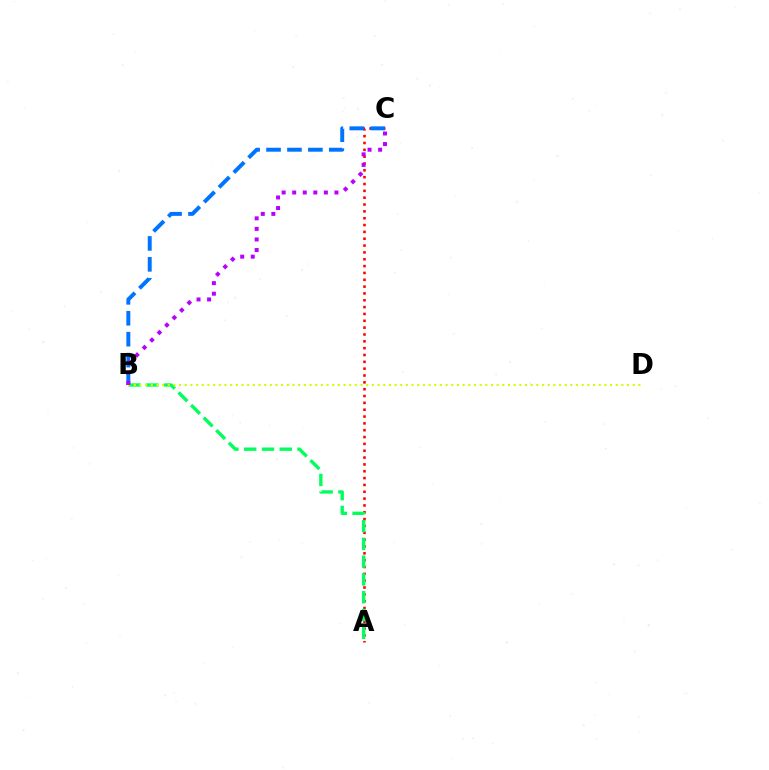{('A', 'C'): [{'color': '#ff0000', 'line_style': 'dotted', 'thickness': 1.86}], ('B', 'C'): [{'color': '#0074ff', 'line_style': 'dashed', 'thickness': 2.84}, {'color': '#b900ff', 'line_style': 'dotted', 'thickness': 2.87}], ('A', 'B'): [{'color': '#00ff5c', 'line_style': 'dashed', 'thickness': 2.42}], ('B', 'D'): [{'color': '#d1ff00', 'line_style': 'dotted', 'thickness': 1.54}]}